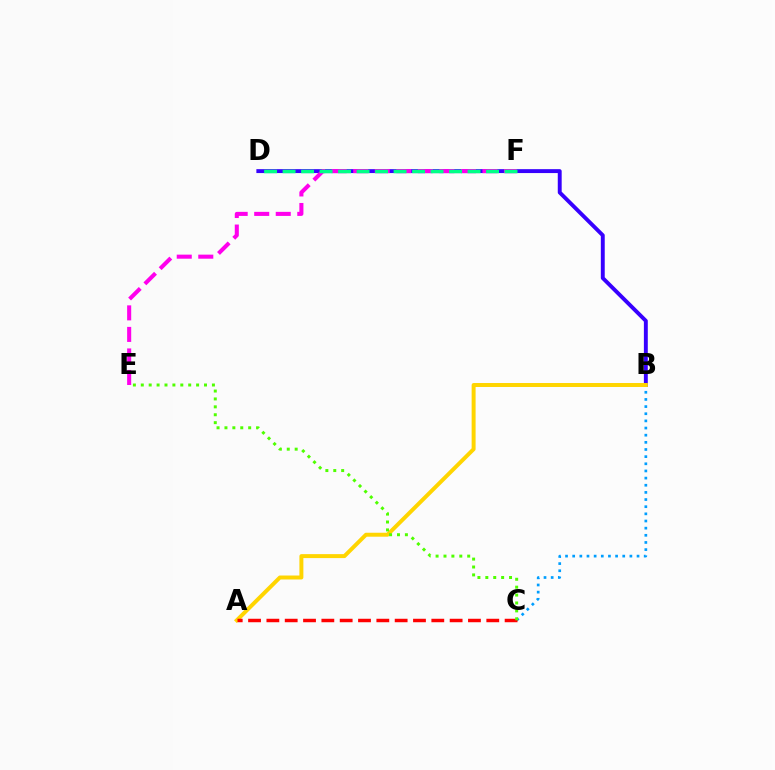{('B', 'D'): [{'color': '#3700ff', 'line_style': 'solid', 'thickness': 2.81}], ('E', 'F'): [{'color': '#ff00ed', 'line_style': 'dashed', 'thickness': 2.93}], ('B', 'C'): [{'color': '#009eff', 'line_style': 'dotted', 'thickness': 1.94}], ('D', 'F'): [{'color': '#00ff86', 'line_style': 'dashed', 'thickness': 2.51}], ('A', 'B'): [{'color': '#ffd500', 'line_style': 'solid', 'thickness': 2.85}], ('A', 'C'): [{'color': '#ff0000', 'line_style': 'dashed', 'thickness': 2.49}], ('C', 'E'): [{'color': '#4fff00', 'line_style': 'dotted', 'thickness': 2.15}]}